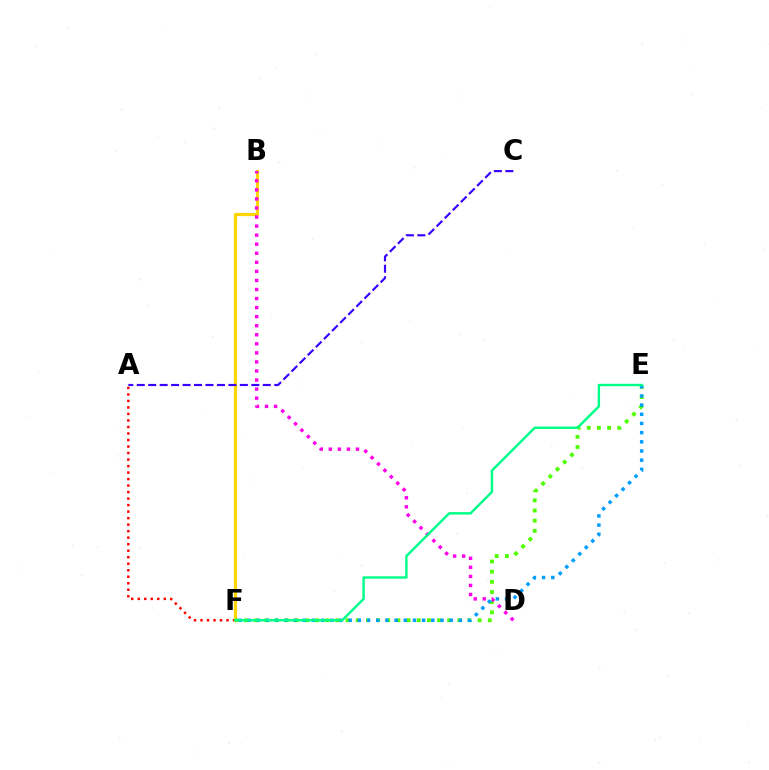{('A', 'F'): [{'color': '#ff0000', 'line_style': 'dotted', 'thickness': 1.77}], ('B', 'F'): [{'color': '#ffd500', 'line_style': 'solid', 'thickness': 2.28}], ('E', 'F'): [{'color': '#4fff00', 'line_style': 'dotted', 'thickness': 2.76}, {'color': '#009eff', 'line_style': 'dotted', 'thickness': 2.49}, {'color': '#00ff86', 'line_style': 'solid', 'thickness': 1.74}], ('B', 'D'): [{'color': '#ff00ed', 'line_style': 'dotted', 'thickness': 2.46}], ('A', 'C'): [{'color': '#3700ff', 'line_style': 'dashed', 'thickness': 1.56}]}